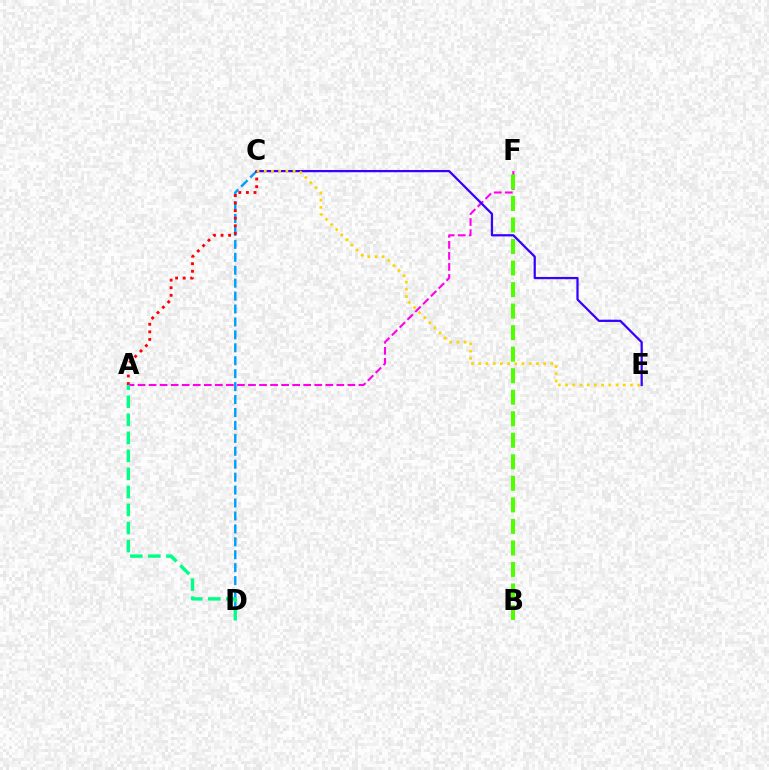{('C', 'D'): [{'color': '#009eff', 'line_style': 'dashed', 'thickness': 1.76}], ('A', 'C'): [{'color': '#ff0000', 'line_style': 'dotted', 'thickness': 2.06}], ('A', 'F'): [{'color': '#ff00ed', 'line_style': 'dashed', 'thickness': 1.5}], ('C', 'E'): [{'color': '#3700ff', 'line_style': 'solid', 'thickness': 1.62}, {'color': '#ffd500', 'line_style': 'dotted', 'thickness': 1.96}], ('B', 'F'): [{'color': '#4fff00', 'line_style': 'dashed', 'thickness': 2.92}], ('A', 'D'): [{'color': '#00ff86', 'line_style': 'dashed', 'thickness': 2.45}]}